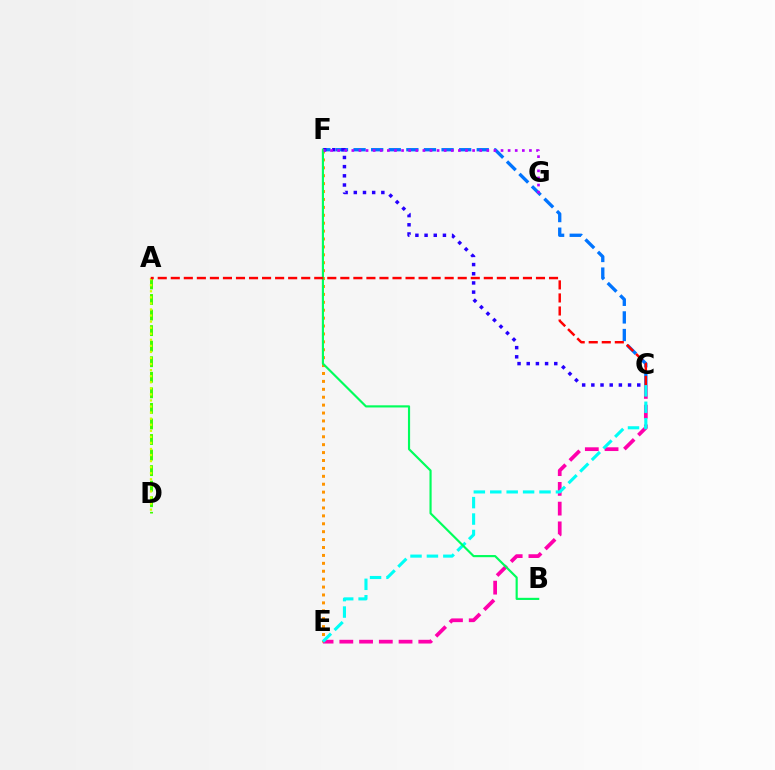{('A', 'D'): [{'color': '#3dff00', 'line_style': 'dashed', 'thickness': 2.11}, {'color': '#d1ff00', 'line_style': 'dotted', 'thickness': 1.65}], ('E', 'F'): [{'color': '#ff9400', 'line_style': 'dotted', 'thickness': 2.15}], ('C', 'F'): [{'color': '#0074ff', 'line_style': 'dashed', 'thickness': 2.39}, {'color': '#2500ff', 'line_style': 'dotted', 'thickness': 2.49}], ('C', 'E'): [{'color': '#ff00ac', 'line_style': 'dashed', 'thickness': 2.68}, {'color': '#00fff6', 'line_style': 'dashed', 'thickness': 2.23}], ('B', 'F'): [{'color': '#00ff5c', 'line_style': 'solid', 'thickness': 1.55}], ('F', 'G'): [{'color': '#b900ff', 'line_style': 'dotted', 'thickness': 1.93}], ('A', 'C'): [{'color': '#ff0000', 'line_style': 'dashed', 'thickness': 1.77}]}